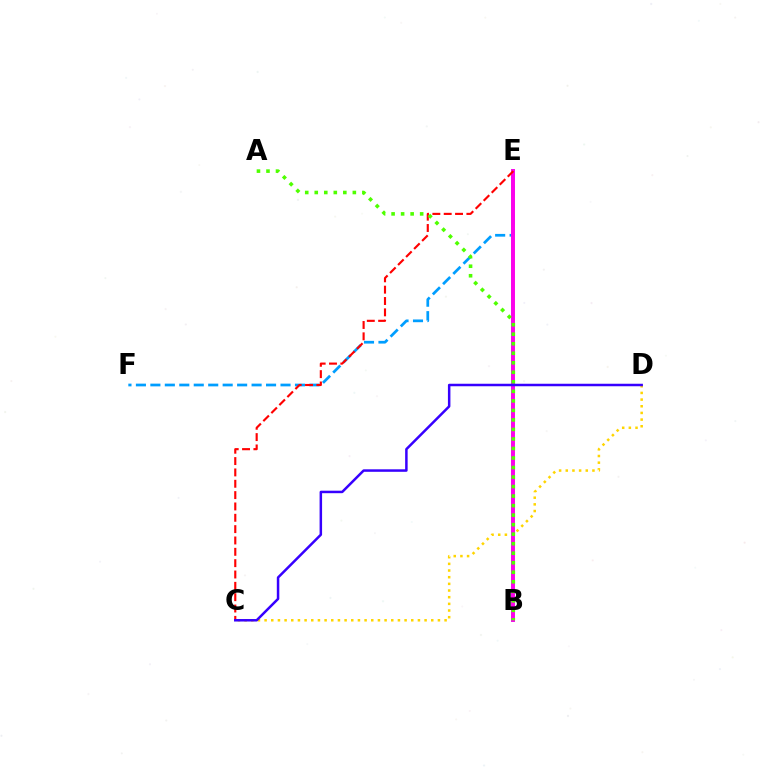{('C', 'D'): [{'color': '#ffd500', 'line_style': 'dotted', 'thickness': 1.81}, {'color': '#3700ff', 'line_style': 'solid', 'thickness': 1.8}], ('B', 'E'): [{'color': '#00ff86', 'line_style': 'solid', 'thickness': 2.52}, {'color': '#ff00ed', 'line_style': 'solid', 'thickness': 2.82}], ('E', 'F'): [{'color': '#009eff', 'line_style': 'dashed', 'thickness': 1.96}], ('C', 'E'): [{'color': '#ff0000', 'line_style': 'dashed', 'thickness': 1.54}], ('A', 'B'): [{'color': '#4fff00', 'line_style': 'dotted', 'thickness': 2.59}]}